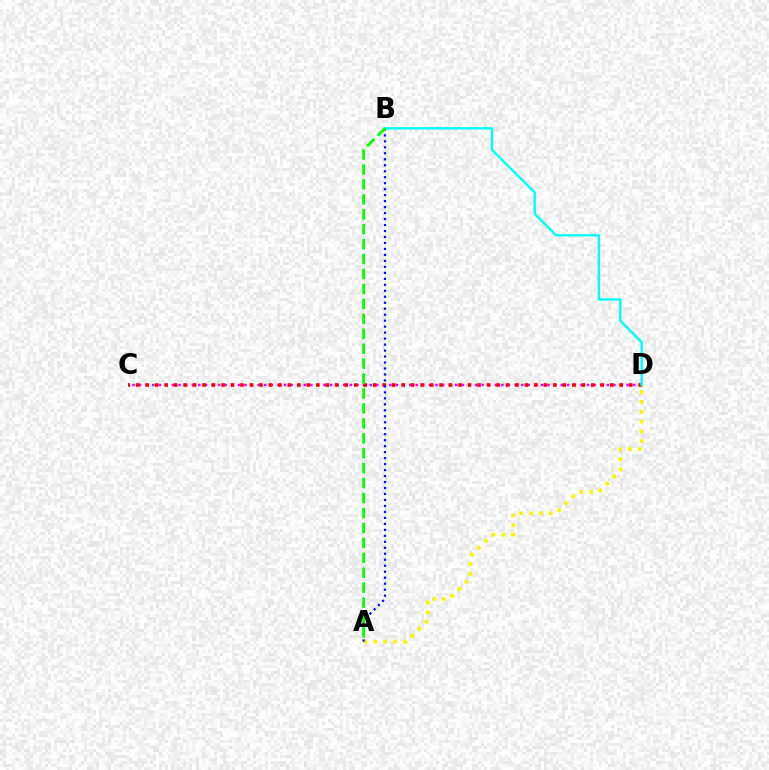{('C', 'D'): [{'color': '#ee00ff', 'line_style': 'dotted', 'thickness': 1.79}, {'color': '#ff0000', 'line_style': 'dotted', 'thickness': 2.58}], ('A', 'D'): [{'color': '#fcf500', 'line_style': 'dotted', 'thickness': 2.68}], ('A', 'B'): [{'color': '#0010ff', 'line_style': 'dotted', 'thickness': 1.62}, {'color': '#08ff00', 'line_style': 'dashed', 'thickness': 2.03}], ('B', 'D'): [{'color': '#00fff6', 'line_style': 'solid', 'thickness': 1.73}]}